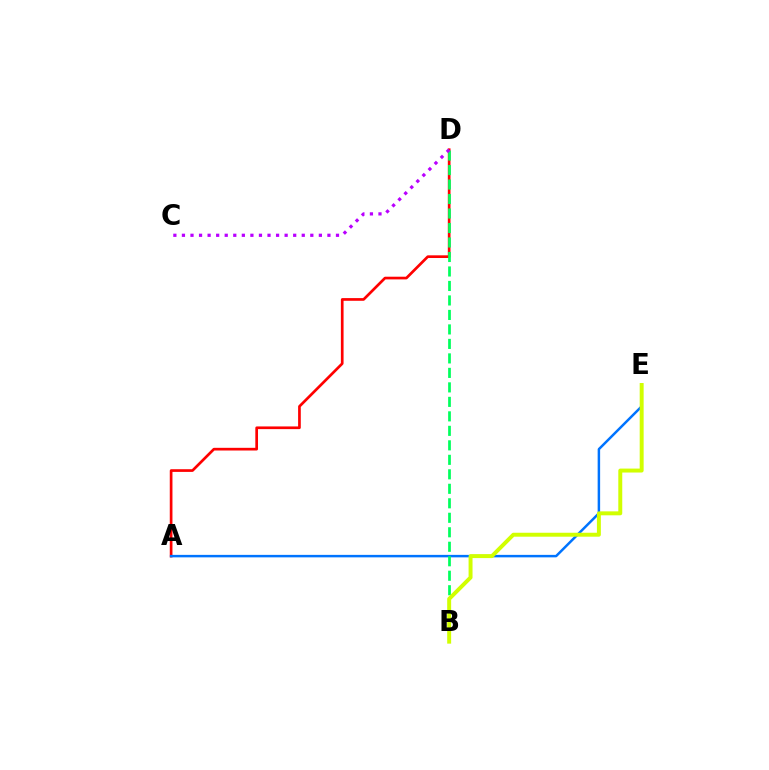{('A', 'D'): [{'color': '#ff0000', 'line_style': 'solid', 'thickness': 1.94}], ('A', 'E'): [{'color': '#0074ff', 'line_style': 'solid', 'thickness': 1.79}], ('B', 'D'): [{'color': '#00ff5c', 'line_style': 'dashed', 'thickness': 1.97}], ('C', 'D'): [{'color': '#b900ff', 'line_style': 'dotted', 'thickness': 2.33}], ('B', 'E'): [{'color': '#d1ff00', 'line_style': 'solid', 'thickness': 2.84}]}